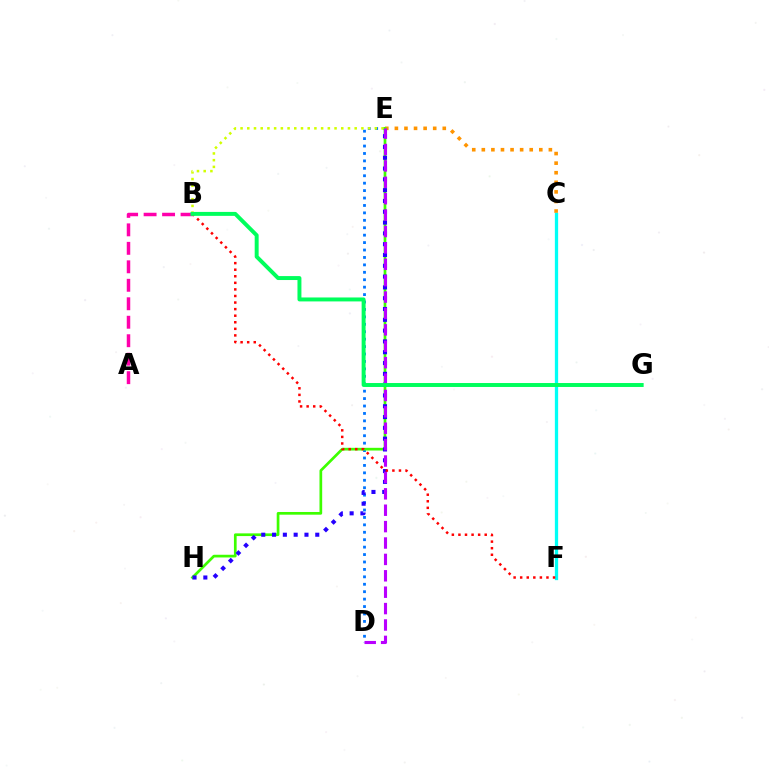{('D', 'E'): [{'color': '#0074ff', 'line_style': 'dotted', 'thickness': 2.02}, {'color': '#b900ff', 'line_style': 'dashed', 'thickness': 2.23}], ('C', 'E'): [{'color': '#ff9400', 'line_style': 'dotted', 'thickness': 2.6}], ('E', 'H'): [{'color': '#3dff00', 'line_style': 'solid', 'thickness': 1.94}, {'color': '#2500ff', 'line_style': 'dotted', 'thickness': 2.94}], ('A', 'B'): [{'color': '#ff00ac', 'line_style': 'dashed', 'thickness': 2.51}], ('C', 'F'): [{'color': '#00fff6', 'line_style': 'solid', 'thickness': 2.36}], ('B', 'E'): [{'color': '#d1ff00', 'line_style': 'dotted', 'thickness': 1.82}], ('B', 'F'): [{'color': '#ff0000', 'line_style': 'dotted', 'thickness': 1.79}], ('B', 'G'): [{'color': '#00ff5c', 'line_style': 'solid', 'thickness': 2.84}]}